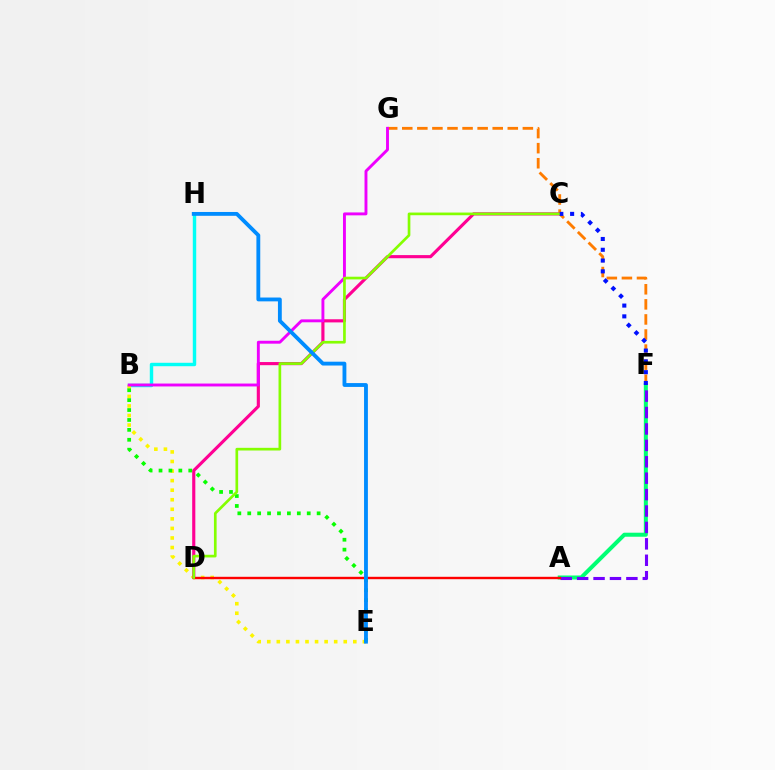{('B', 'H'): [{'color': '#00fff6', 'line_style': 'solid', 'thickness': 2.46}], ('A', 'F'): [{'color': '#00ff74', 'line_style': 'solid', 'thickness': 2.9}, {'color': '#7200ff', 'line_style': 'dashed', 'thickness': 2.23}], ('F', 'G'): [{'color': '#ff7c00', 'line_style': 'dashed', 'thickness': 2.05}], ('B', 'E'): [{'color': '#fcf500', 'line_style': 'dotted', 'thickness': 2.6}, {'color': '#08ff00', 'line_style': 'dotted', 'thickness': 2.69}], ('C', 'D'): [{'color': '#ff0094', 'line_style': 'solid', 'thickness': 2.26}, {'color': '#84ff00', 'line_style': 'solid', 'thickness': 1.93}], ('A', 'D'): [{'color': '#ff0000', 'line_style': 'solid', 'thickness': 1.72}], ('B', 'G'): [{'color': '#ee00ff', 'line_style': 'solid', 'thickness': 2.09}], ('C', 'F'): [{'color': '#0010ff', 'line_style': 'dotted', 'thickness': 2.93}], ('E', 'H'): [{'color': '#008cff', 'line_style': 'solid', 'thickness': 2.76}]}